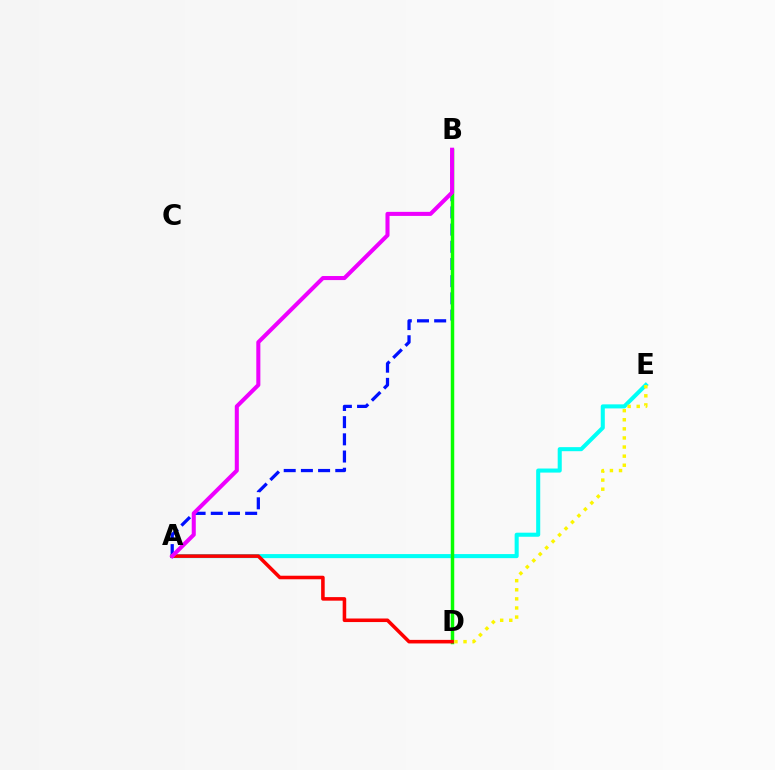{('A', 'B'): [{'color': '#0010ff', 'line_style': 'dashed', 'thickness': 2.34}, {'color': '#ee00ff', 'line_style': 'solid', 'thickness': 2.92}], ('A', 'E'): [{'color': '#00fff6', 'line_style': 'solid', 'thickness': 2.92}], ('B', 'D'): [{'color': '#08ff00', 'line_style': 'solid', 'thickness': 2.5}], ('D', 'E'): [{'color': '#fcf500', 'line_style': 'dotted', 'thickness': 2.47}], ('A', 'D'): [{'color': '#ff0000', 'line_style': 'solid', 'thickness': 2.56}]}